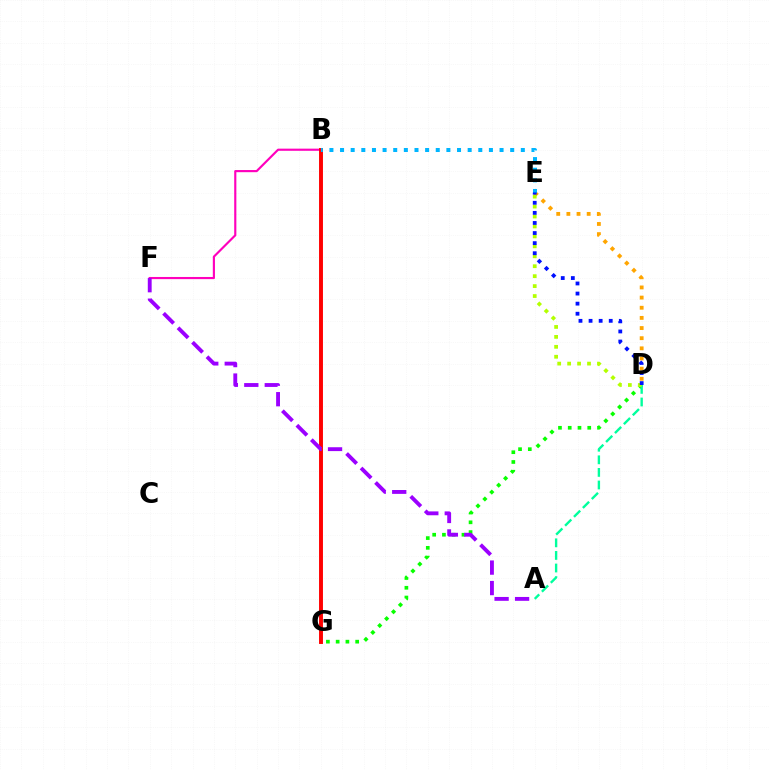{('D', 'G'): [{'color': '#08ff00', 'line_style': 'dotted', 'thickness': 2.65}], ('A', 'D'): [{'color': '#00ff9d', 'line_style': 'dashed', 'thickness': 1.71}], ('D', 'E'): [{'color': '#ffa500', 'line_style': 'dotted', 'thickness': 2.76}, {'color': '#b3ff00', 'line_style': 'dotted', 'thickness': 2.7}, {'color': '#0010ff', 'line_style': 'dotted', 'thickness': 2.74}], ('B', 'F'): [{'color': '#ff00bd', 'line_style': 'solid', 'thickness': 1.55}], ('B', 'G'): [{'color': '#ff0000', 'line_style': 'solid', 'thickness': 2.82}], ('A', 'F'): [{'color': '#9b00ff', 'line_style': 'dashed', 'thickness': 2.78}], ('B', 'E'): [{'color': '#00b5ff', 'line_style': 'dotted', 'thickness': 2.89}]}